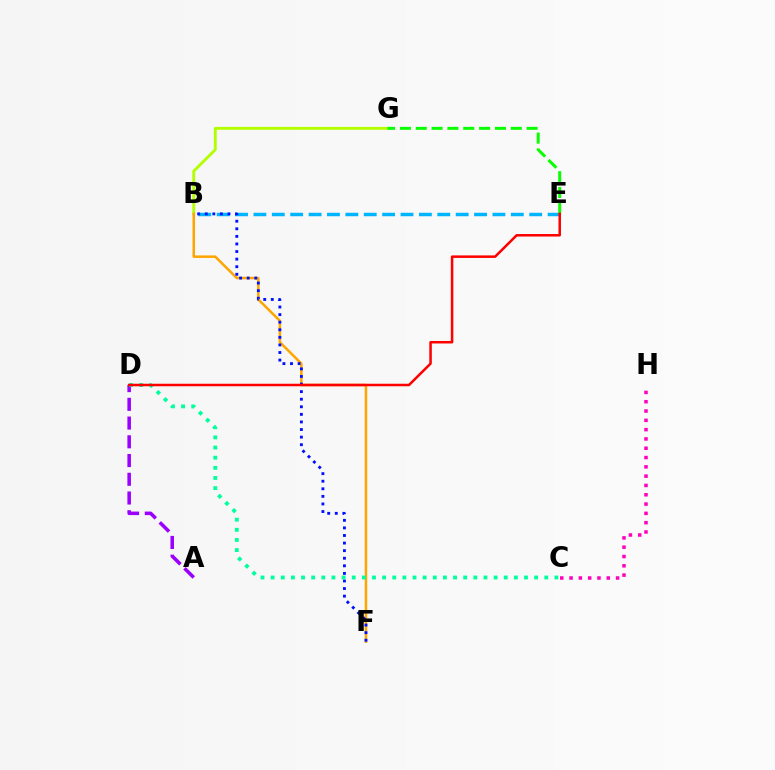{('B', 'E'): [{'color': '#00b5ff', 'line_style': 'dashed', 'thickness': 2.5}], ('B', 'G'): [{'color': '#b3ff00', 'line_style': 'solid', 'thickness': 2.07}], ('C', 'H'): [{'color': '#ff00bd', 'line_style': 'dotted', 'thickness': 2.53}], ('B', 'F'): [{'color': '#ffa500', 'line_style': 'solid', 'thickness': 1.8}, {'color': '#0010ff', 'line_style': 'dotted', 'thickness': 2.06}], ('E', 'G'): [{'color': '#08ff00', 'line_style': 'dashed', 'thickness': 2.15}], ('A', 'D'): [{'color': '#9b00ff', 'line_style': 'dashed', 'thickness': 2.54}], ('C', 'D'): [{'color': '#00ff9d', 'line_style': 'dotted', 'thickness': 2.75}], ('D', 'E'): [{'color': '#ff0000', 'line_style': 'solid', 'thickness': 1.81}]}